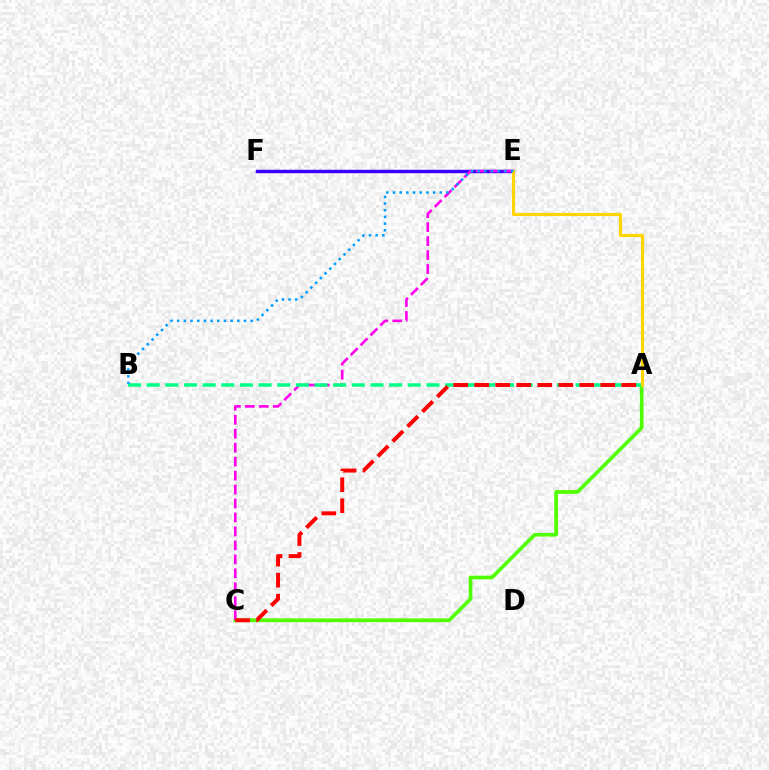{('A', 'C'): [{'color': '#4fff00', 'line_style': 'solid', 'thickness': 2.66}, {'color': '#ff0000', 'line_style': 'dashed', 'thickness': 2.85}], ('E', 'F'): [{'color': '#3700ff', 'line_style': 'solid', 'thickness': 2.47}], ('C', 'E'): [{'color': '#ff00ed', 'line_style': 'dashed', 'thickness': 1.9}], ('A', 'B'): [{'color': '#00ff86', 'line_style': 'dashed', 'thickness': 2.53}], ('A', 'E'): [{'color': '#ffd500', 'line_style': 'solid', 'thickness': 2.25}], ('B', 'E'): [{'color': '#009eff', 'line_style': 'dotted', 'thickness': 1.82}]}